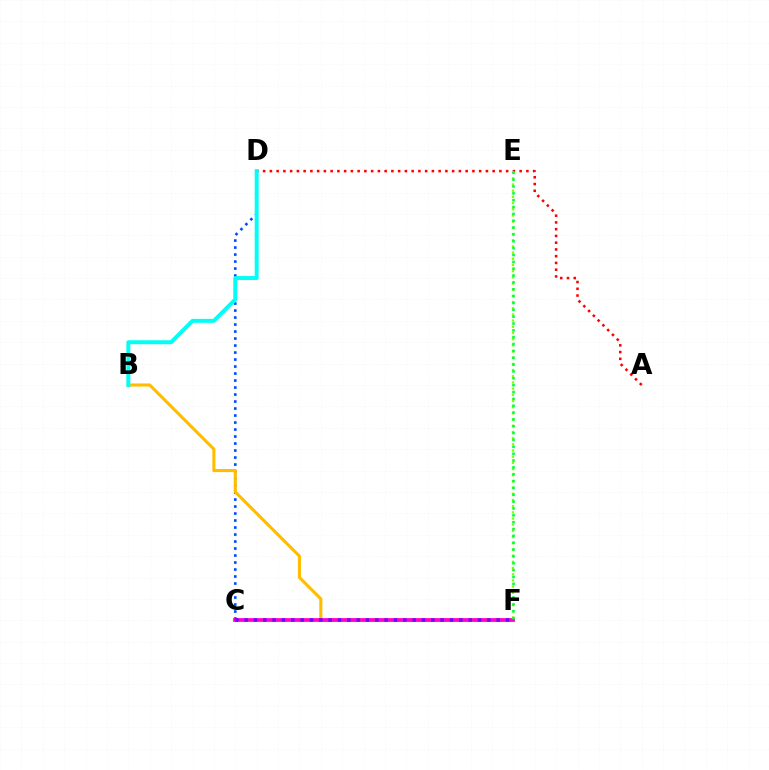{('A', 'D'): [{'color': '#ff0000', 'line_style': 'dotted', 'thickness': 1.83}], ('C', 'D'): [{'color': '#004bff', 'line_style': 'dotted', 'thickness': 1.9}], ('B', 'F'): [{'color': '#ffbd00', 'line_style': 'solid', 'thickness': 2.21}], ('C', 'F'): [{'color': '#ff00cf', 'line_style': 'solid', 'thickness': 2.68}, {'color': '#7200ff', 'line_style': 'dotted', 'thickness': 2.54}], ('E', 'F'): [{'color': '#84ff00', 'line_style': 'dotted', 'thickness': 1.68}, {'color': '#00ff39', 'line_style': 'dotted', 'thickness': 1.86}], ('B', 'D'): [{'color': '#00fff6', 'line_style': 'solid', 'thickness': 2.85}]}